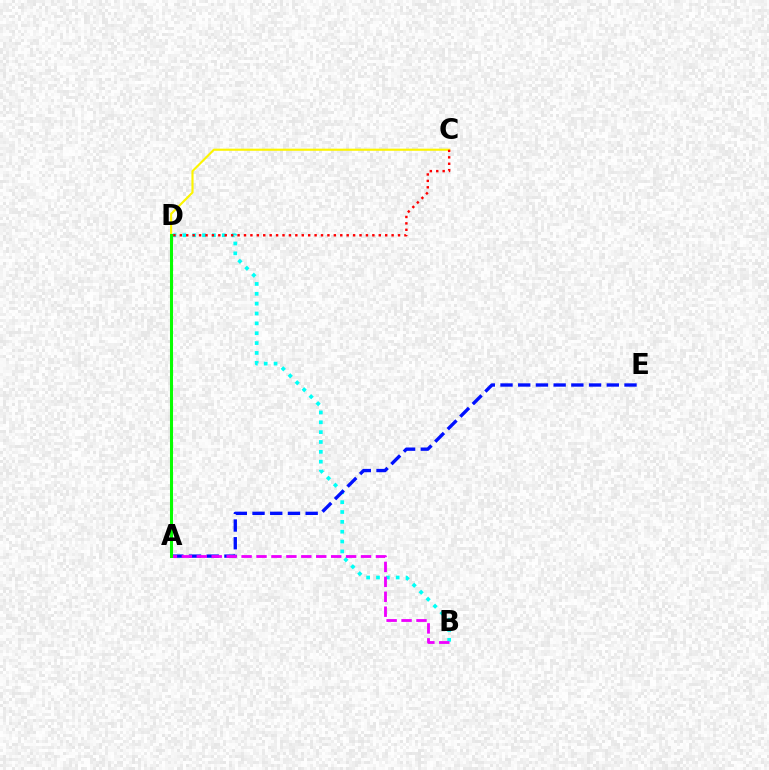{('C', 'D'): [{'color': '#fcf500', 'line_style': 'solid', 'thickness': 1.53}, {'color': '#ff0000', 'line_style': 'dotted', 'thickness': 1.74}], ('B', 'D'): [{'color': '#00fff6', 'line_style': 'dotted', 'thickness': 2.68}], ('A', 'E'): [{'color': '#0010ff', 'line_style': 'dashed', 'thickness': 2.41}], ('A', 'B'): [{'color': '#ee00ff', 'line_style': 'dashed', 'thickness': 2.03}], ('A', 'D'): [{'color': '#08ff00', 'line_style': 'solid', 'thickness': 2.19}]}